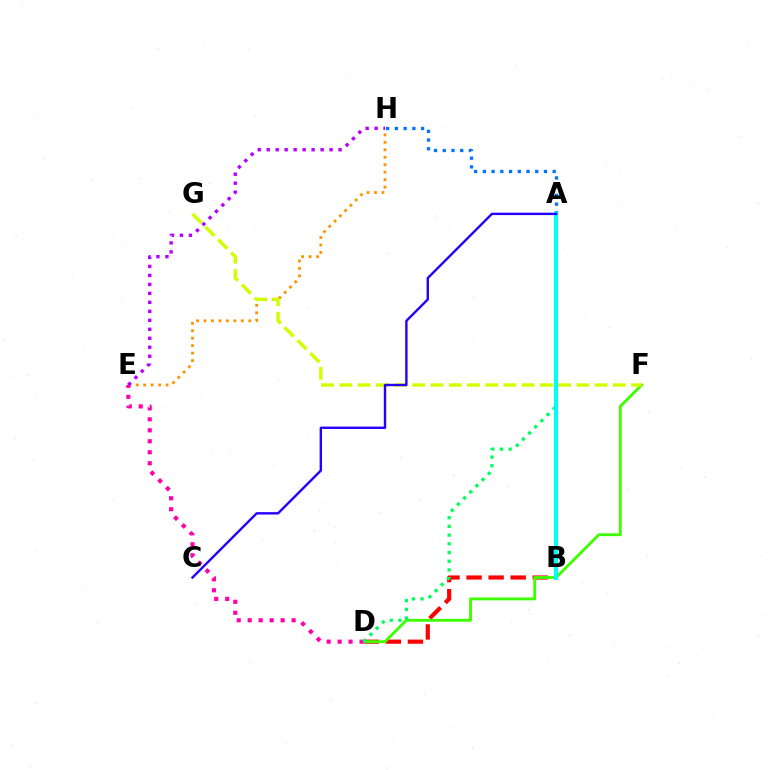{('B', 'D'): [{'color': '#ff0000', 'line_style': 'dashed', 'thickness': 3.0}], ('E', 'H'): [{'color': '#ff9400', 'line_style': 'dotted', 'thickness': 2.03}, {'color': '#b900ff', 'line_style': 'dotted', 'thickness': 2.44}], ('D', 'F'): [{'color': '#3dff00', 'line_style': 'solid', 'thickness': 2.06}], ('D', 'E'): [{'color': '#ff00ac', 'line_style': 'dotted', 'thickness': 2.98}], ('F', 'G'): [{'color': '#d1ff00', 'line_style': 'dashed', 'thickness': 2.48}], ('A', 'D'): [{'color': '#00ff5c', 'line_style': 'dotted', 'thickness': 2.37}], ('A', 'H'): [{'color': '#0074ff', 'line_style': 'dotted', 'thickness': 2.37}], ('A', 'B'): [{'color': '#00fff6', 'line_style': 'solid', 'thickness': 2.91}], ('A', 'C'): [{'color': '#2500ff', 'line_style': 'solid', 'thickness': 1.72}]}